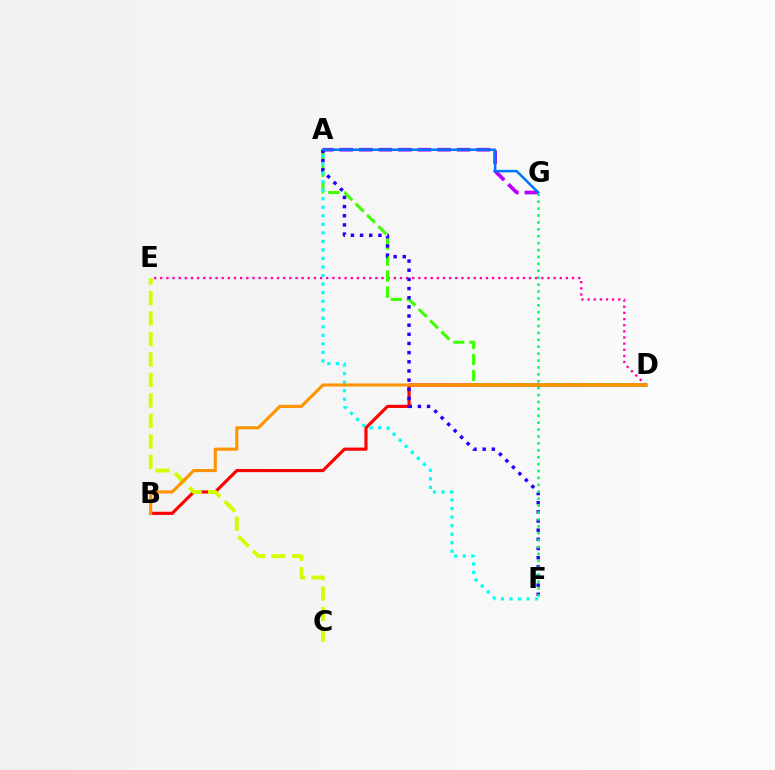{('B', 'D'): [{'color': '#ff0000', 'line_style': 'solid', 'thickness': 2.26}, {'color': '#ff9400', 'line_style': 'solid', 'thickness': 2.24}], ('C', 'E'): [{'color': '#d1ff00', 'line_style': 'dashed', 'thickness': 2.78}], ('D', 'E'): [{'color': '#ff00ac', 'line_style': 'dotted', 'thickness': 1.67}], ('A', 'D'): [{'color': '#3dff00', 'line_style': 'dashed', 'thickness': 2.18}], ('A', 'G'): [{'color': '#b900ff', 'line_style': 'dashed', 'thickness': 2.66}, {'color': '#0074ff', 'line_style': 'solid', 'thickness': 1.81}], ('A', 'F'): [{'color': '#2500ff', 'line_style': 'dotted', 'thickness': 2.49}, {'color': '#00fff6', 'line_style': 'dotted', 'thickness': 2.32}], ('F', 'G'): [{'color': '#00ff5c', 'line_style': 'dotted', 'thickness': 1.88}]}